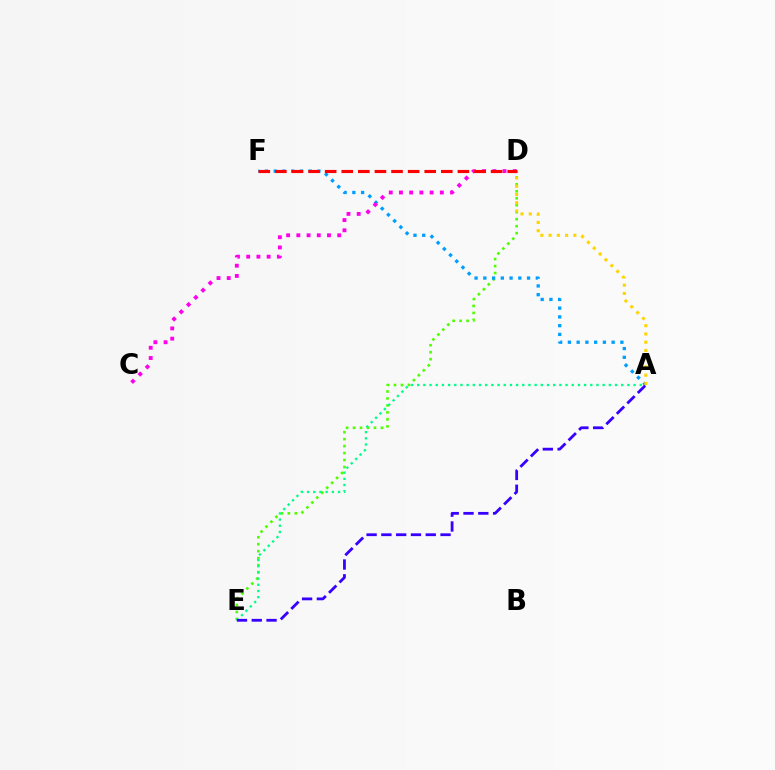{('D', 'E'): [{'color': '#4fff00', 'line_style': 'dotted', 'thickness': 1.9}], ('A', 'F'): [{'color': '#009eff', 'line_style': 'dotted', 'thickness': 2.38}], ('A', 'D'): [{'color': '#ffd500', 'line_style': 'dotted', 'thickness': 2.24}], ('C', 'D'): [{'color': '#ff00ed', 'line_style': 'dotted', 'thickness': 2.78}], ('A', 'E'): [{'color': '#00ff86', 'line_style': 'dotted', 'thickness': 1.68}, {'color': '#3700ff', 'line_style': 'dashed', 'thickness': 2.01}], ('D', 'F'): [{'color': '#ff0000', 'line_style': 'dashed', 'thickness': 2.25}]}